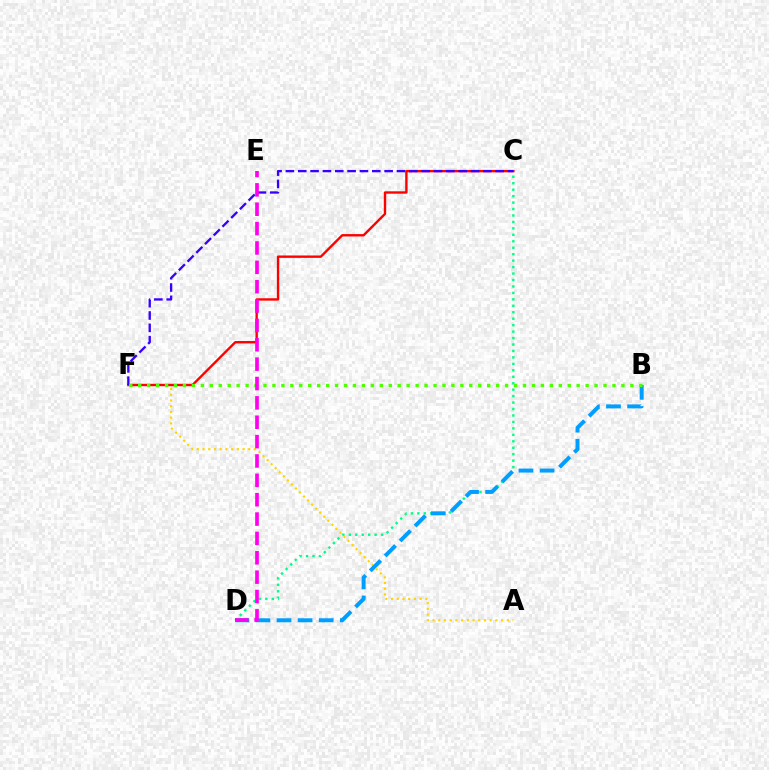{('C', 'D'): [{'color': '#00ff86', 'line_style': 'dotted', 'thickness': 1.75}], ('A', 'F'): [{'color': '#ffd500', 'line_style': 'dotted', 'thickness': 1.55}], ('C', 'F'): [{'color': '#ff0000', 'line_style': 'solid', 'thickness': 1.71}, {'color': '#3700ff', 'line_style': 'dashed', 'thickness': 1.68}], ('B', 'D'): [{'color': '#009eff', 'line_style': 'dashed', 'thickness': 2.87}], ('B', 'F'): [{'color': '#4fff00', 'line_style': 'dotted', 'thickness': 2.43}], ('D', 'E'): [{'color': '#ff00ed', 'line_style': 'dashed', 'thickness': 2.63}]}